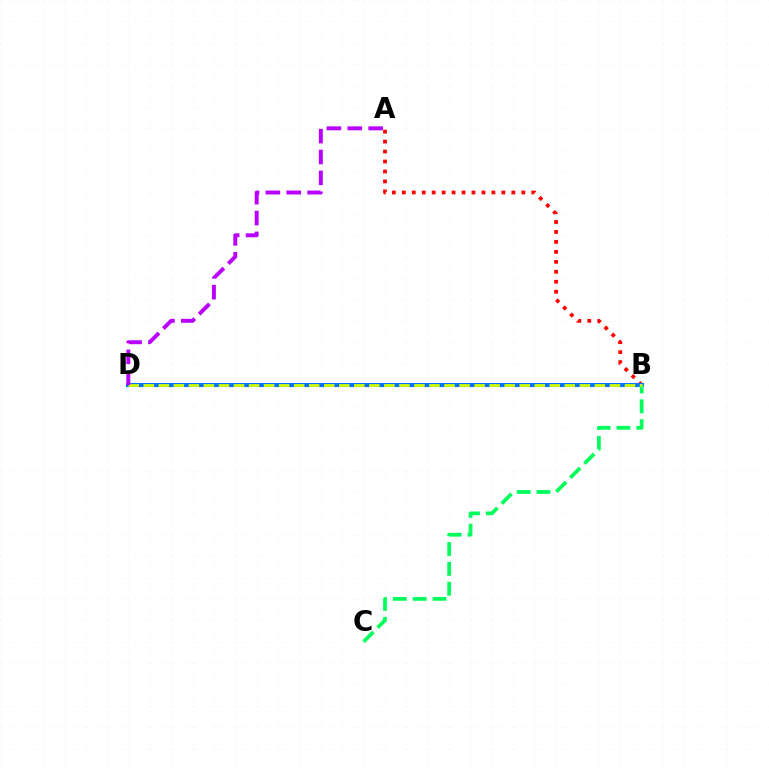{('A', 'B'): [{'color': '#ff0000', 'line_style': 'dotted', 'thickness': 2.71}], ('B', 'D'): [{'color': '#0074ff', 'line_style': 'solid', 'thickness': 2.95}, {'color': '#d1ff00', 'line_style': 'dashed', 'thickness': 2.04}], ('B', 'C'): [{'color': '#00ff5c', 'line_style': 'dashed', 'thickness': 2.7}], ('A', 'D'): [{'color': '#b900ff', 'line_style': 'dashed', 'thickness': 2.83}]}